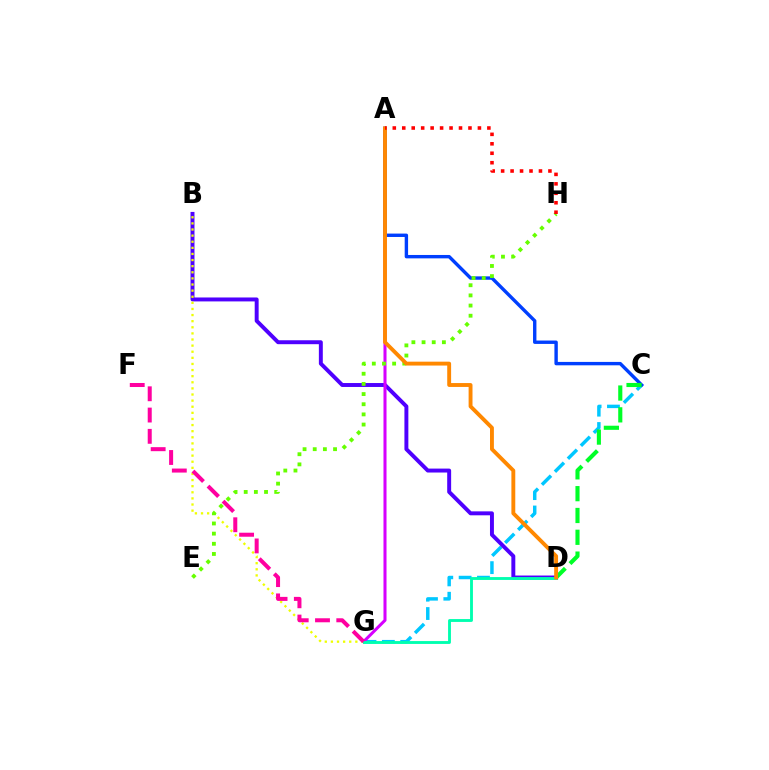{('C', 'G'): [{'color': '#00c7ff', 'line_style': 'dashed', 'thickness': 2.49}], ('B', 'D'): [{'color': '#4f00ff', 'line_style': 'solid', 'thickness': 2.84}], ('A', 'G'): [{'color': '#d600ff', 'line_style': 'solid', 'thickness': 2.19}], ('B', 'G'): [{'color': '#eeff00', 'line_style': 'dotted', 'thickness': 1.66}], ('A', 'C'): [{'color': '#003fff', 'line_style': 'solid', 'thickness': 2.44}], ('E', 'H'): [{'color': '#66ff00', 'line_style': 'dotted', 'thickness': 2.76}], ('D', 'G'): [{'color': '#00ffaf', 'line_style': 'solid', 'thickness': 2.06}], ('C', 'D'): [{'color': '#00ff27', 'line_style': 'dashed', 'thickness': 2.96}], ('A', 'D'): [{'color': '#ff8800', 'line_style': 'solid', 'thickness': 2.8}], ('F', 'G'): [{'color': '#ff00a0', 'line_style': 'dashed', 'thickness': 2.89}], ('A', 'H'): [{'color': '#ff0000', 'line_style': 'dotted', 'thickness': 2.57}]}